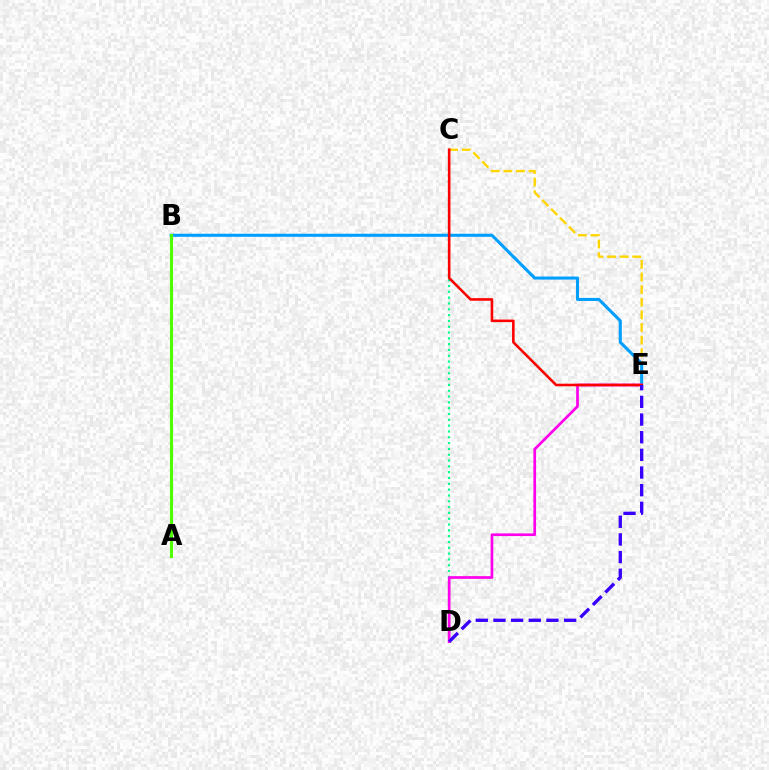{('C', 'D'): [{'color': '#00ff86', 'line_style': 'dotted', 'thickness': 1.58}], ('C', 'E'): [{'color': '#ffd500', 'line_style': 'dashed', 'thickness': 1.72}, {'color': '#ff0000', 'line_style': 'solid', 'thickness': 1.87}], ('B', 'E'): [{'color': '#009eff', 'line_style': 'solid', 'thickness': 2.2}], ('A', 'B'): [{'color': '#4fff00', 'line_style': 'solid', 'thickness': 2.23}], ('D', 'E'): [{'color': '#ff00ed', 'line_style': 'solid', 'thickness': 1.94}, {'color': '#3700ff', 'line_style': 'dashed', 'thickness': 2.4}]}